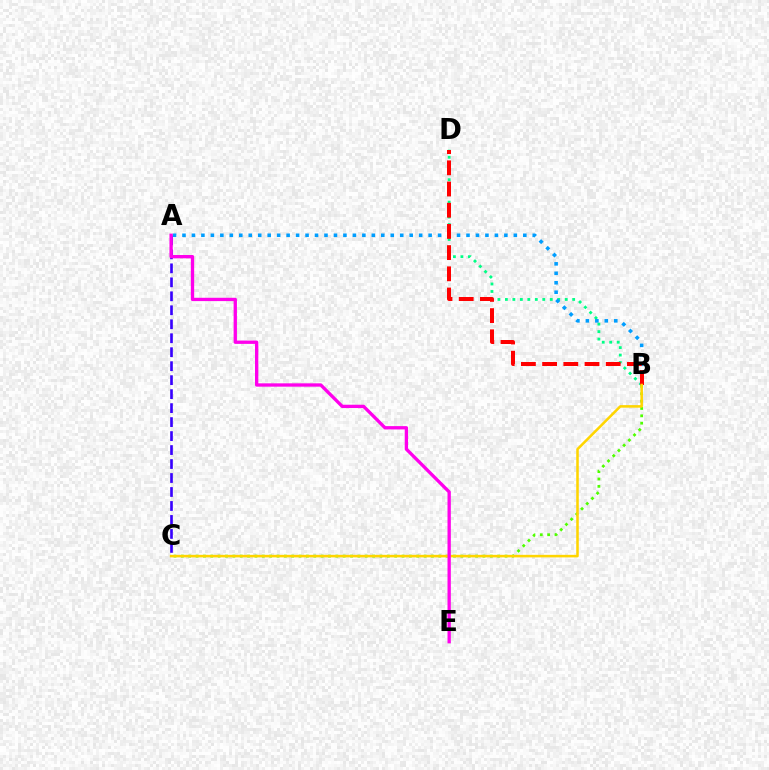{('B', 'D'): [{'color': '#00ff86', 'line_style': 'dotted', 'thickness': 2.03}, {'color': '#ff0000', 'line_style': 'dashed', 'thickness': 2.88}], ('A', 'C'): [{'color': '#3700ff', 'line_style': 'dashed', 'thickness': 1.9}], ('A', 'B'): [{'color': '#009eff', 'line_style': 'dotted', 'thickness': 2.57}], ('B', 'C'): [{'color': '#4fff00', 'line_style': 'dotted', 'thickness': 2.0}, {'color': '#ffd500', 'line_style': 'solid', 'thickness': 1.83}], ('A', 'E'): [{'color': '#ff00ed', 'line_style': 'solid', 'thickness': 2.39}]}